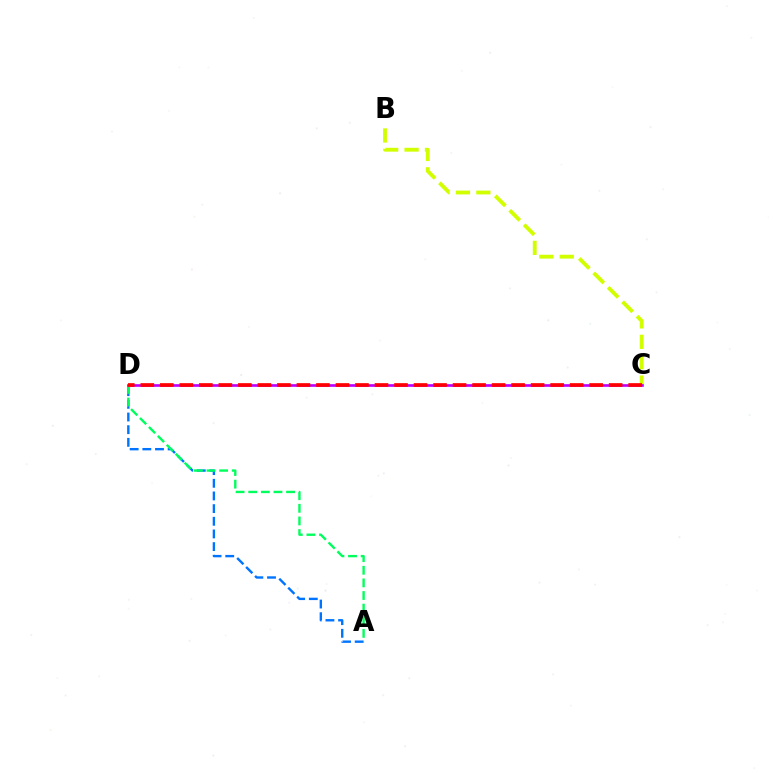{('A', 'D'): [{'color': '#0074ff', 'line_style': 'dashed', 'thickness': 1.72}, {'color': '#00ff5c', 'line_style': 'dashed', 'thickness': 1.71}], ('B', 'C'): [{'color': '#d1ff00', 'line_style': 'dashed', 'thickness': 2.77}], ('C', 'D'): [{'color': '#b900ff', 'line_style': 'solid', 'thickness': 1.91}, {'color': '#ff0000', 'line_style': 'dashed', 'thickness': 2.65}]}